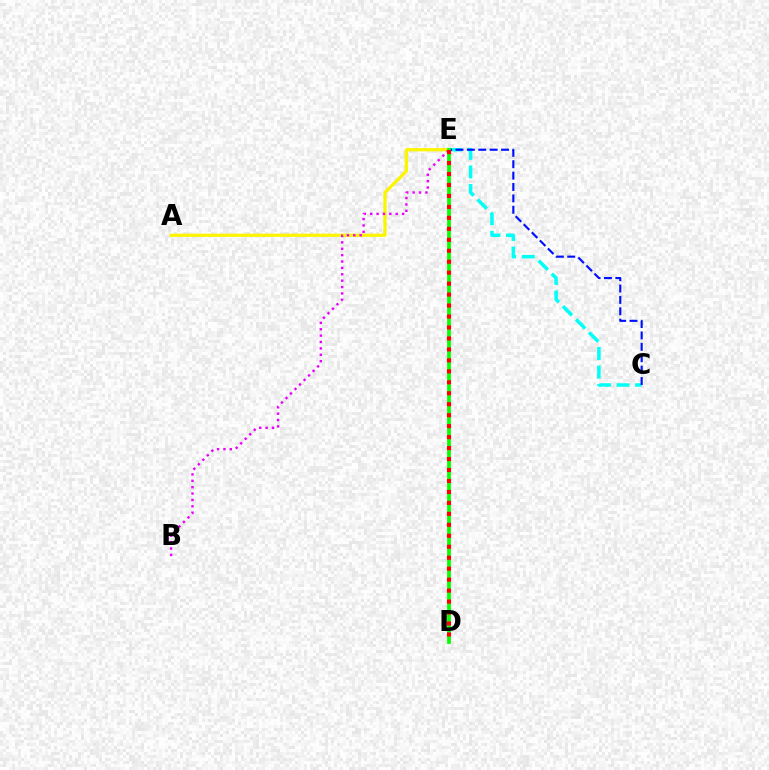{('A', 'E'): [{'color': '#fcf500', 'line_style': 'solid', 'thickness': 2.33}], ('C', 'E'): [{'color': '#00fff6', 'line_style': 'dashed', 'thickness': 2.52}, {'color': '#0010ff', 'line_style': 'dashed', 'thickness': 1.55}], ('B', 'E'): [{'color': '#ee00ff', 'line_style': 'dotted', 'thickness': 1.73}], ('D', 'E'): [{'color': '#08ff00', 'line_style': 'solid', 'thickness': 2.7}, {'color': '#ff0000', 'line_style': 'dotted', 'thickness': 2.98}]}